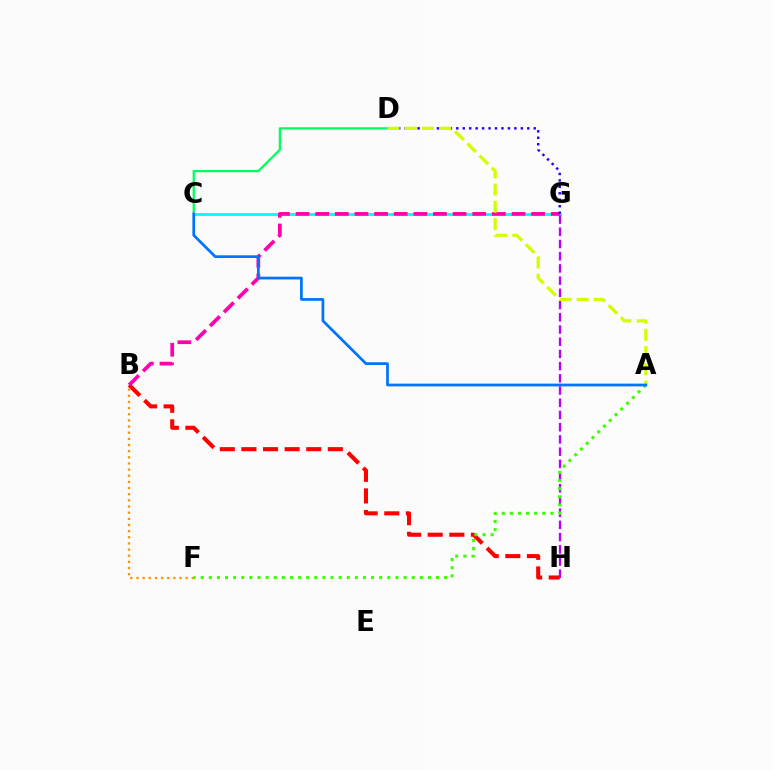{('B', 'H'): [{'color': '#ff0000', 'line_style': 'dashed', 'thickness': 2.94}], ('C', 'G'): [{'color': '#00fff6', 'line_style': 'solid', 'thickness': 2.06}], ('B', 'G'): [{'color': '#ff00ac', 'line_style': 'dashed', 'thickness': 2.67}], ('B', 'F'): [{'color': '#ff9400', 'line_style': 'dotted', 'thickness': 1.67}], ('G', 'H'): [{'color': '#b900ff', 'line_style': 'dashed', 'thickness': 1.66}], ('C', 'D'): [{'color': '#00ff5c', 'line_style': 'solid', 'thickness': 1.62}], ('D', 'G'): [{'color': '#2500ff', 'line_style': 'dotted', 'thickness': 1.75}], ('A', 'D'): [{'color': '#d1ff00', 'line_style': 'dashed', 'thickness': 2.34}], ('A', 'F'): [{'color': '#3dff00', 'line_style': 'dotted', 'thickness': 2.21}], ('A', 'C'): [{'color': '#0074ff', 'line_style': 'solid', 'thickness': 1.97}]}